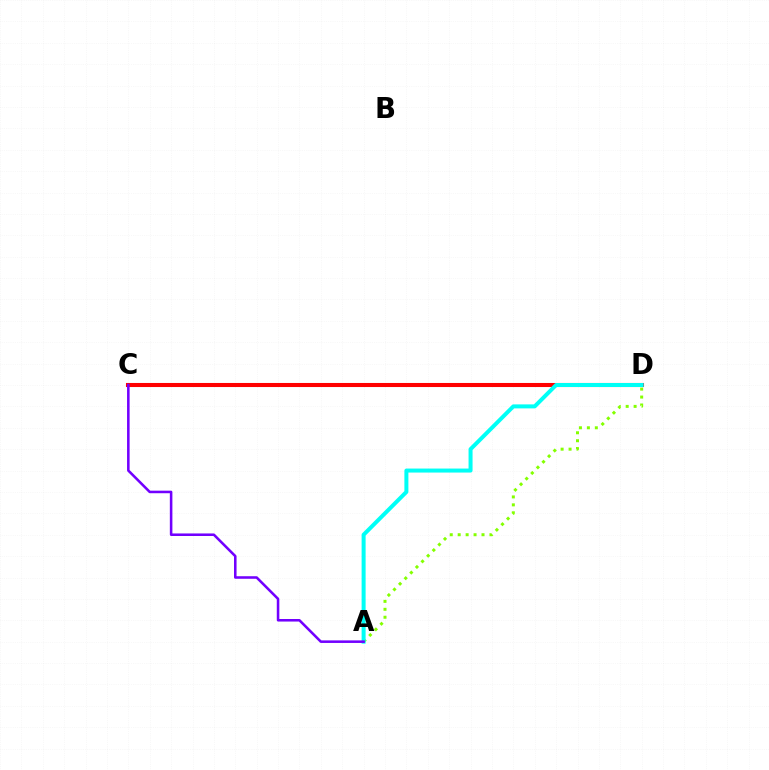{('C', 'D'): [{'color': '#ff0000', 'line_style': 'solid', 'thickness': 2.93}], ('A', 'D'): [{'color': '#84ff00', 'line_style': 'dotted', 'thickness': 2.16}, {'color': '#00fff6', 'line_style': 'solid', 'thickness': 2.88}], ('A', 'C'): [{'color': '#7200ff', 'line_style': 'solid', 'thickness': 1.84}]}